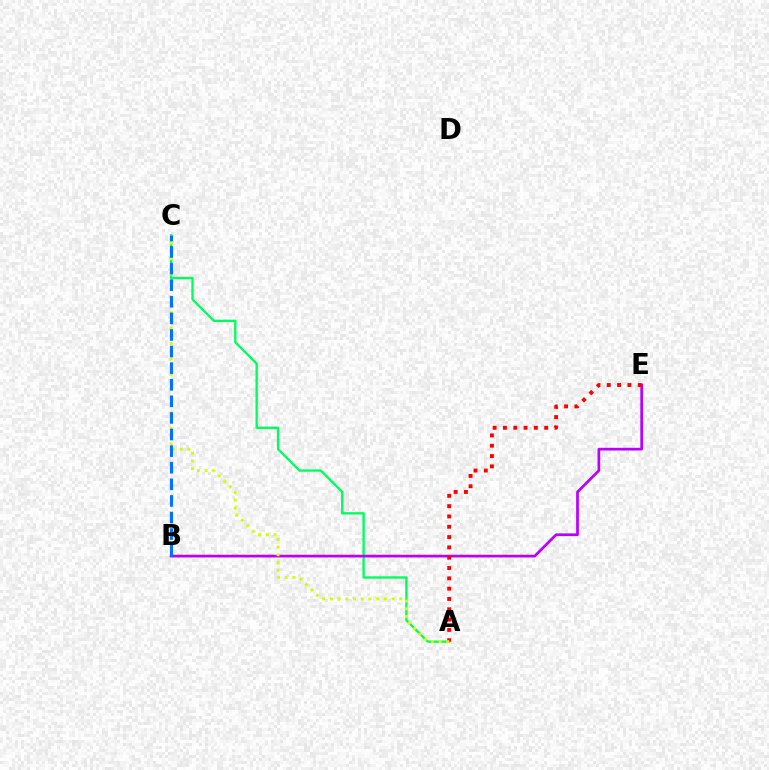{('A', 'C'): [{'color': '#00ff5c', 'line_style': 'solid', 'thickness': 1.69}, {'color': '#d1ff00', 'line_style': 'dotted', 'thickness': 2.1}], ('B', 'E'): [{'color': '#b900ff', 'line_style': 'solid', 'thickness': 1.96}], ('A', 'E'): [{'color': '#ff0000', 'line_style': 'dotted', 'thickness': 2.8}], ('B', 'C'): [{'color': '#0074ff', 'line_style': 'dashed', 'thickness': 2.25}]}